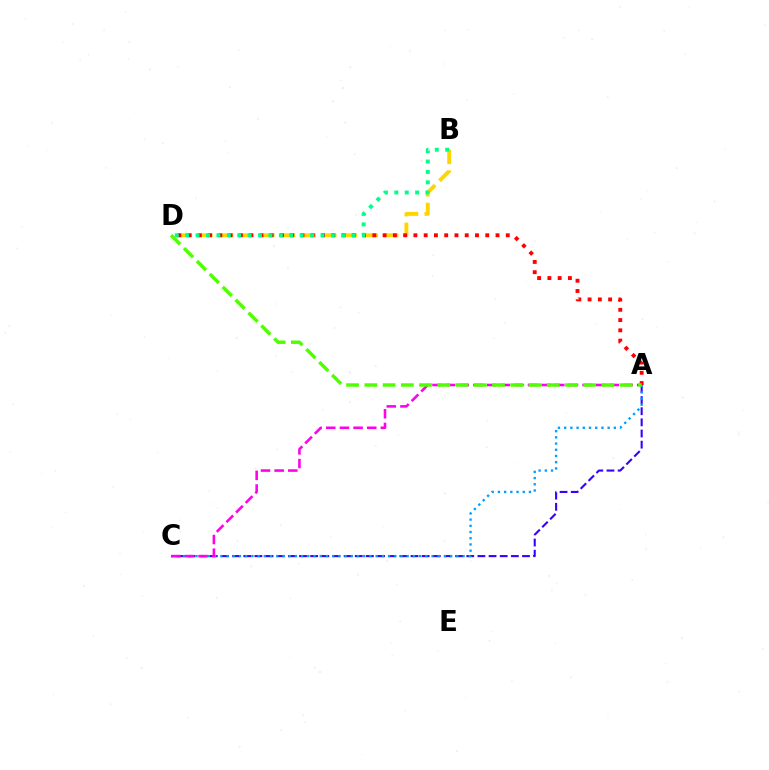{('A', 'C'): [{'color': '#3700ff', 'line_style': 'dashed', 'thickness': 1.51}, {'color': '#009eff', 'line_style': 'dotted', 'thickness': 1.69}, {'color': '#ff00ed', 'line_style': 'dashed', 'thickness': 1.85}], ('B', 'D'): [{'color': '#ffd500', 'line_style': 'dashed', 'thickness': 2.8}, {'color': '#00ff86', 'line_style': 'dotted', 'thickness': 2.83}], ('A', 'D'): [{'color': '#ff0000', 'line_style': 'dotted', 'thickness': 2.79}, {'color': '#4fff00', 'line_style': 'dashed', 'thickness': 2.48}]}